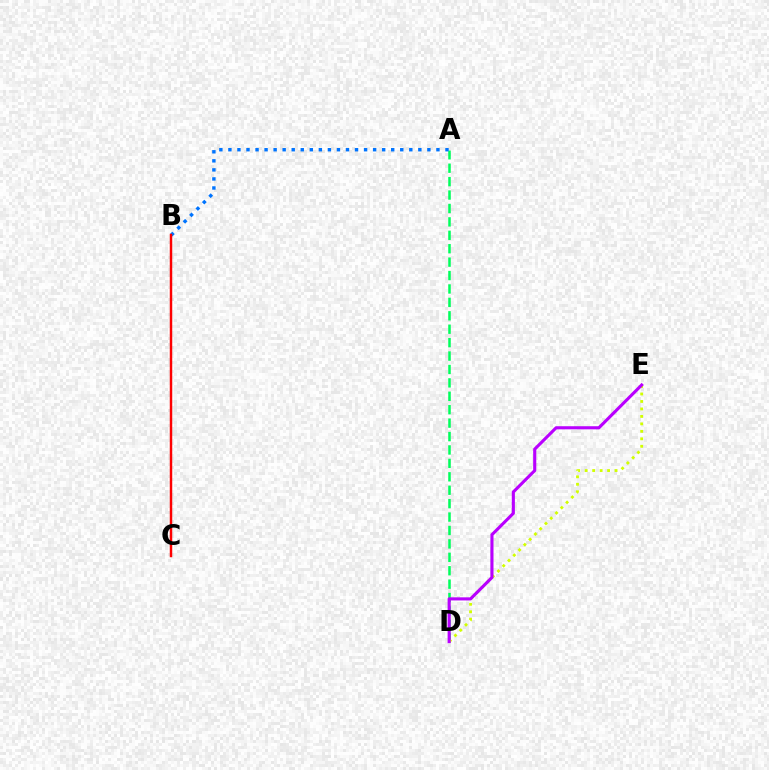{('A', 'D'): [{'color': '#00ff5c', 'line_style': 'dashed', 'thickness': 1.82}], ('D', 'E'): [{'color': '#d1ff00', 'line_style': 'dotted', 'thickness': 2.03}, {'color': '#b900ff', 'line_style': 'solid', 'thickness': 2.24}], ('A', 'B'): [{'color': '#0074ff', 'line_style': 'dotted', 'thickness': 2.46}], ('B', 'C'): [{'color': '#ff0000', 'line_style': 'solid', 'thickness': 1.77}]}